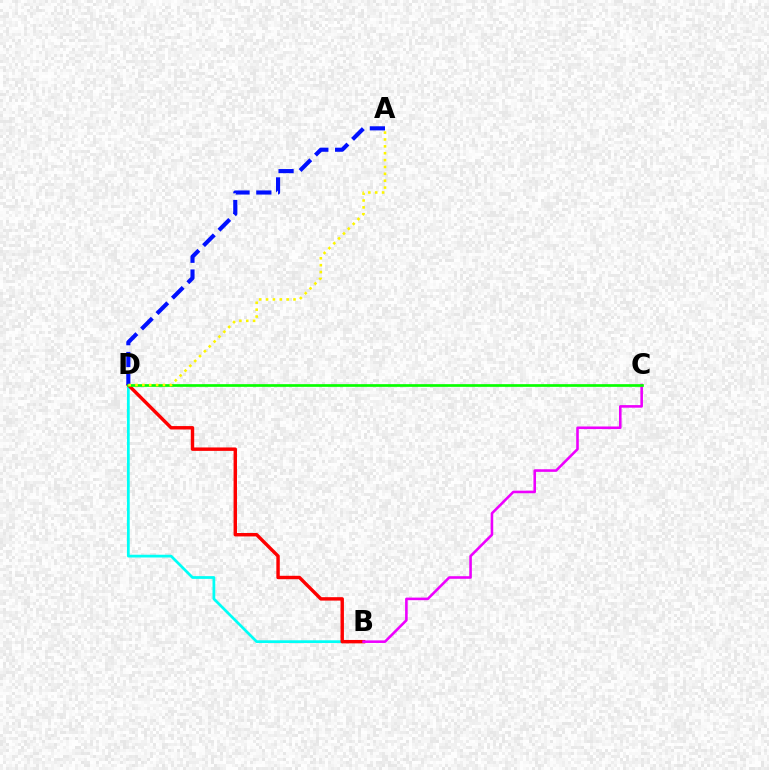{('B', 'D'): [{'color': '#00fff6', 'line_style': 'solid', 'thickness': 1.98}, {'color': '#ff0000', 'line_style': 'solid', 'thickness': 2.46}], ('A', 'D'): [{'color': '#0010ff', 'line_style': 'dashed', 'thickness': 2.96}, {'color': '#fcf500', 'line_style': 'dotted', 'thickness': 1.87}], ('B', 'C'): [{'color': '#ee00ff', 'line_style': 'solid', 'thickness': 1.86}], ('C', 'D'): [{'color': '#08ff00', 'line_style': 'solid', 'thickness': 1.94}]}